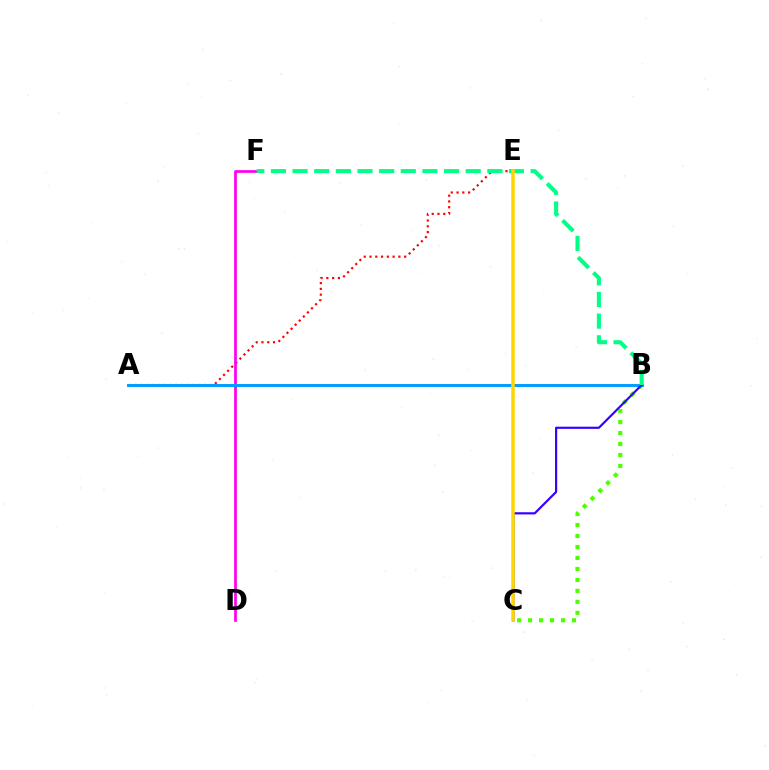{('A', 'E'): [{'color': '#ff0000', 'line_style': 'dotted', 'thickness': 1.57}], ('B', 'C'): [{'color': '#4fff00', 'line_style': 'dotted', 'thickness': 2.98}, {'color': '#3700ff', 'line_style': 'solid', 'thickness': 1.57}], ('D', 'F'): [{'color': '#ff00ed', 'line_style': 'solid', 'thickness': 1.96}], ('A', 'B'): [{'color': '#009eff', 'line_style': 'solid', 'thickness': 2.13}], ('B', 'F'): [{'color': '#00ff86', 'line_style': 'dashed', 'thickness': 2.94}], ('C', 'E'): [{'color': '#ffd500', 'line_style': 'solid', 'thickness': 2.53}]}